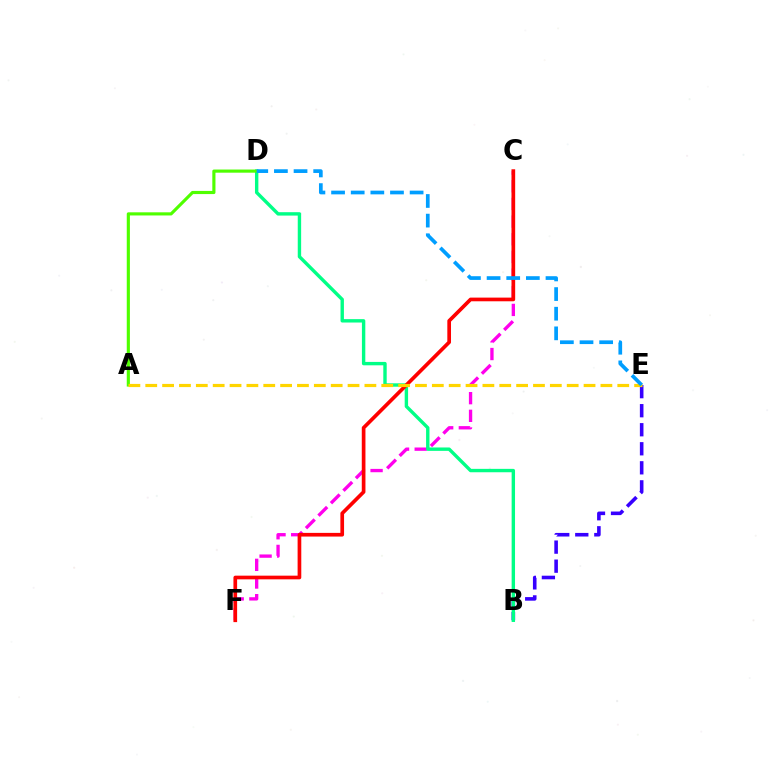{('B', 'E'): [{'color': '#3700ff', 'line_style': 'dashed', 'thickness': 2.59}], ('C', 'F'): [{'color': '#ff00ed', 'line_style': 'dashed', 'thickness': 2.4}, {'color': '#ff0000', 'line_style': 'solid', 'thickness': 2.65}], ('B', 'D'): [{'color': '#00ff86', 'line_style': 'solid', 'thickness': 2.44}], ('A', 'D'): [{'color': '#4fff00', 'line_style': 'solid', 'thickness': 2.27}], ('A', 'E'): [{'color': '#ffd500', 'line_style': 'dashed', 'thickness': 2.29}], ('D', 'E'): [{'color': '#009eff', 'line_style': 'dashed', 'thickness': 2.67}]}